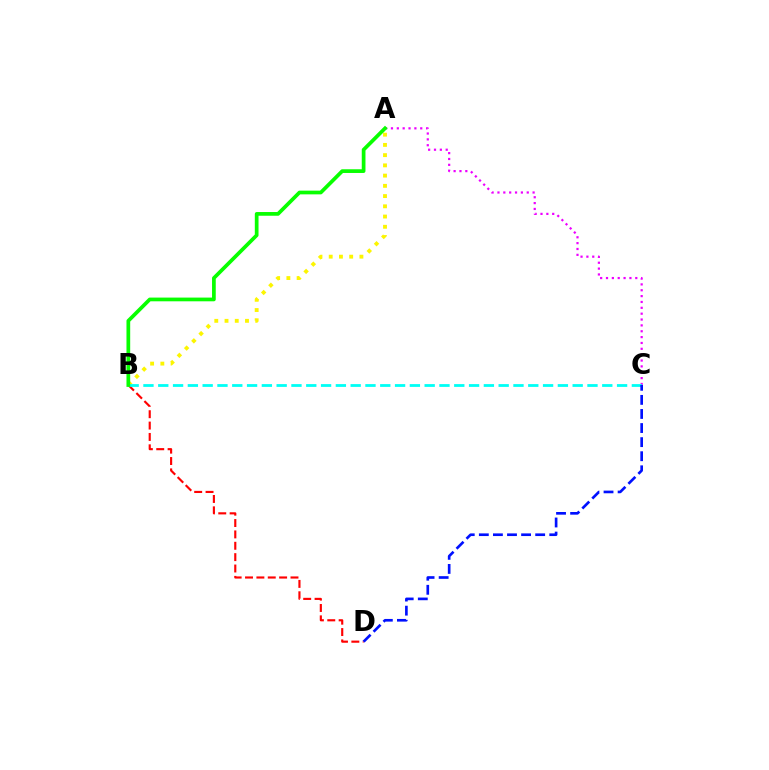{('B', 'D'): [{'color': '#ff0000', 'line_style': 'dashed', 'thickness': 1.54}], ('A', 'B'): [{'color': '#fcf500', 'line_style': 'dotted', 'thickness': 2.78}, {'color': '#08ff00', 'line_style': 'solid', 'thickness': 2.68}], ('A', 'C'): [{'color': '#ee00ff', 'line_style': 'dotted', 'thickness': 1.59}], ('B', 'C'): [{'color': '#00fff6', 'line_style': 'dashed', 'thickness': 2.01}], ('C', 'D'): [{'color': '#0010ff', 'line_style': 'dashed', 'thickness': 1.91}]}